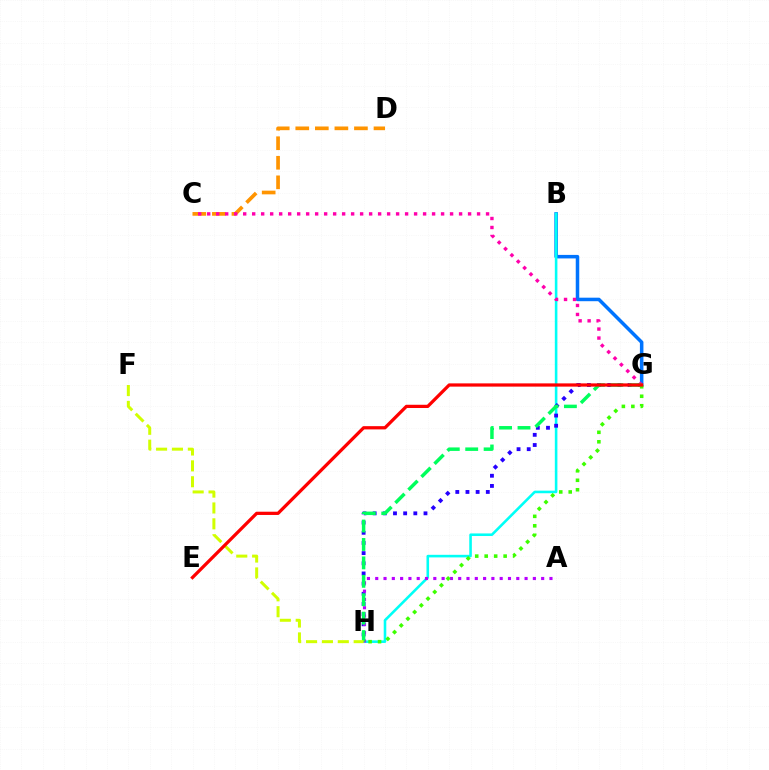{('B', 'G'): [{'color': '#0074ff', 'line_style': 'solid', 'thickness': 2.53}], ('B', 'H'): [{'color': '#00fff6', 'line_style': 'solid', 'thickness': 1.86}], ('G', 'H'): [{'color': '#2500ff', 'line_style': 'dotted', 'thickness': 2.76}, {'color': '#00ff5c', 'line_style': 'dashed', 'thickness': 2.5}, {'color': '#3dff00', 'line_style': 'dotted', 'thickness': 2.57}], ('A', 'H'): [{'color': '#b900ff', 'line_style': 'dotted', 'thickness': 2.25}], ('C', 'D'): [{'color': '#ff9400', 'line_style': 'dashed', 'thickness': 2.66}], ('C', 'G'): [{'color': '#ff00ac', 'line_style': 'dotted', 'thickness': 2.44}], ('F', 'H'): [{'color': '#d1ff00', 'line_style': 'dashed', 'thickness': 2.16}], ('E', 'G'): [{'color': '#ff0000', 'line_style': 'solid', 'thickness': 2.34}]}